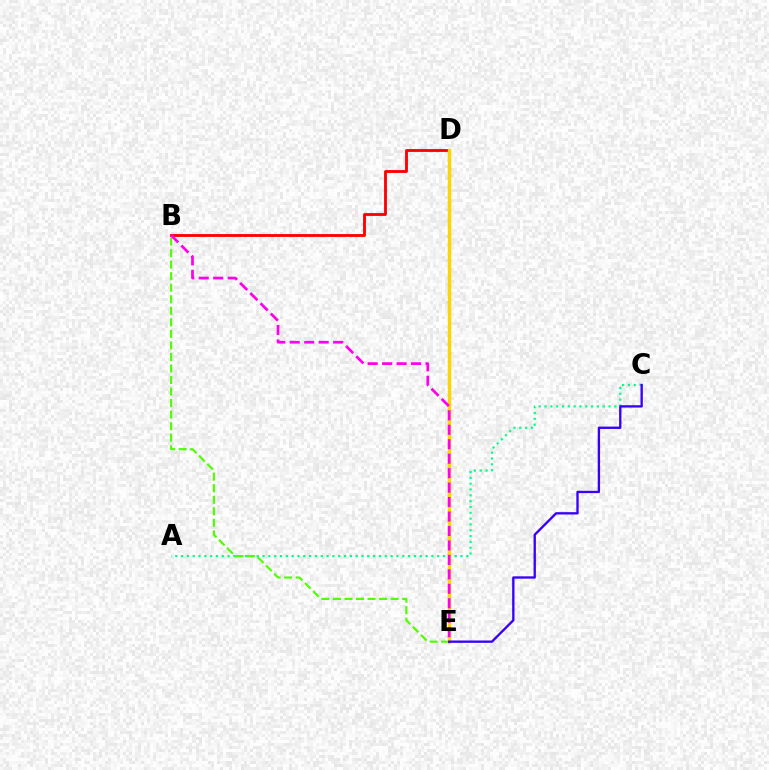{('B', 'D'): [{'color': '#ff0000', 'line_style': 'solid', 'thickness': 2.04}], ('A', 'C'): [{'color': '#00ff86', 'line_style': 'dotted', 'thickness': 1.58}], ('B', 'E'): [{'color': '#4fff00', 'line_style': 'dashed', 'thickness': 1.57}, {'color': '#ff00ed', 'line_style': 'dashed', 'thickness': 1.96}], ('D', 'E'): [{'color': '#009eff', 'line_style': 'dotted', 'thickness': 2.28}, {'color': '#ffd500', 'line_style': 'solid', 'thickness': 2.41}], ('C', 'E'): [{'color': '#3700ff', 'line_style': 'solid', 'thickness': 1.69}]}